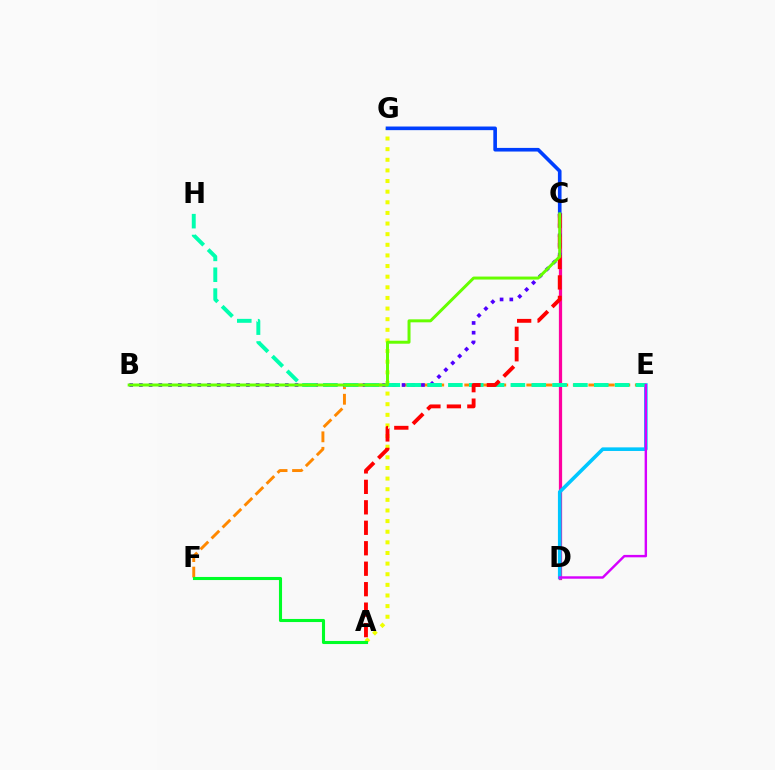{('E', 'F'): [{'color': '#ff8800', 'line_style': 'dashed', 'thickness': 2.11}], ('C', 'D'): [{'color': '#ff00a0', 'line_style': 'solid', 'thickness': 2.33}], ('D', 'E'): [{'color': '#00c7ff', 'line_style': 'solid', 'thickness': 2.59}, {'color': '#d600ff', 'line_style': 'solid', 'thickness': 1.74}], ('B', 'C'): [{'color': '#4f00ff', 'line_style': 'dotted', 'thickness': 2.64}, {'color': '#66ff00', 'line_style': 'solid', 'thickness': 2.15}], ('A', 'G'): [{'color': '#eeff00', 'line_style': 'dotted', 'thickness': 2.89}], ('E', 'H'): [{'color': '#00ffaf', 'line_style': 'dashed', 'thickness': 2.83}], ('C', 'G'): [{'color': '#003fff', 'line_style': 'solid', 'thickness': 2.62}], ('A', 'F'): [{'color': '#00ff27', 'line_style': 'solid', 'thickness': 2.23}], ('A', 'C'): [{'color': '#ff0000', 'line_style': 'dashed', 'thickness': 2.78}]}